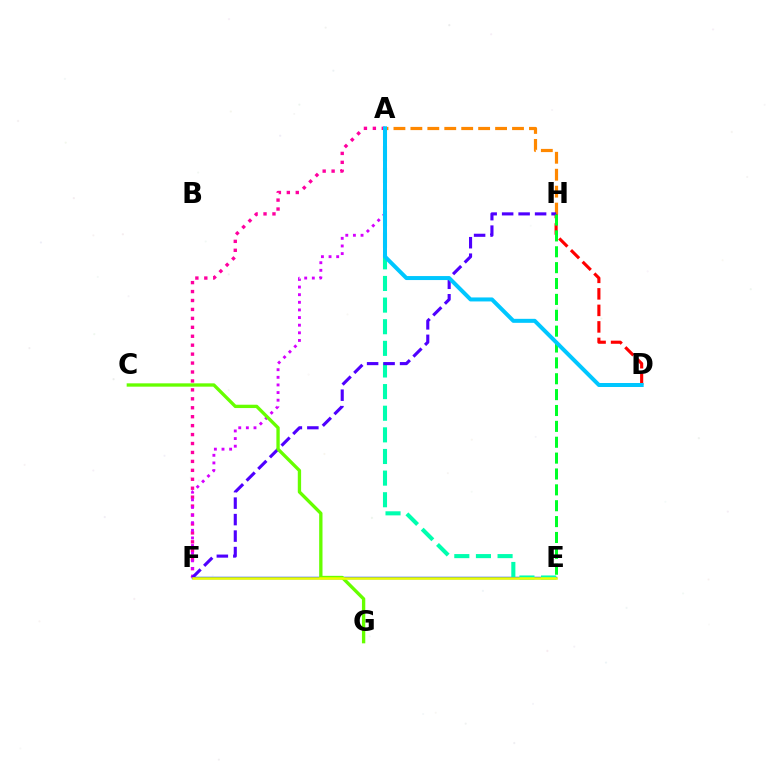{('A', 'H'): [{'color': '#ff8800', 'line_style': 'dashed', 'thickness': 2.3}], ('E', 'F'): [{'color': '#003fff', 'line_style': 'solid', 'thickness': 1.76}, {'color': '#eeff00', 'line_style': 'solid', 'thickness': 1.82}], ('A', 'F'): [{'color': '#ff00a0', 'line_style': 'dotted', 'thickness': 2.43}, {'color': '#d600ff', 'line_style': 'dotted', 'thickness': 2.07}], ('A', 'E'): [{'color': '#00ffaf', 'line_style': 'dashed', 'thickness': 2.94}], ('D', 'H'): [{'color': '#ff0000', 'line_style': 'dashed', 'thickness': 2.24}], ('F', 'H'): [{'color': '#4f00ff', 'line_style': 'dashed', 'thickness': 2.24}], ('C', 'G'): [{'color': '#66ff00', 'line_style': 'solid', 'thickness': 2.4}], ('E', 'H'): [{'color': '#00ff27', 'line_style': 'dashed', 'thickness': 2.16}], ('A', 'D'): [{'color': '#00c7ff', 'line_style': 'solid', 'thickness': 2.88}]}